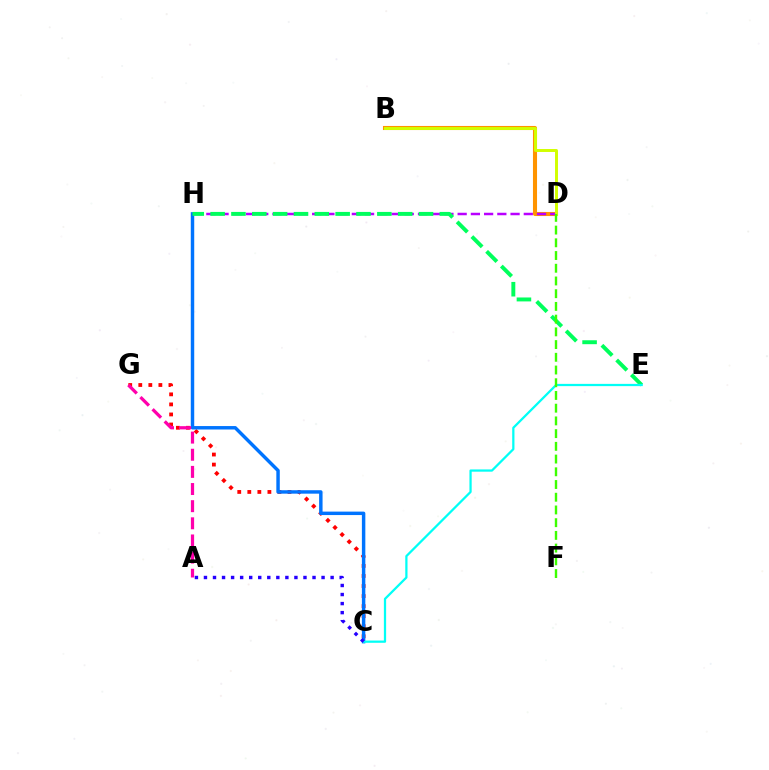{('C', 'G'): [{'color': '#ff0000', 'line_style': 'dotted', 'thickness': 2.73}], ('B', 'D'): [{'color': '#ff9400', 'line_style': 'solid', 'thickness': 2.94}, {'color': '#d1ff00', 'line_style': 'solid', 'thickness': 2.13}], ('C', 'H'): [{'color': '#0074ff', 'line_style': 'solid', 'thickness': 2.48}], ('D', 'H'): [{'color': '#b900ff', 'line_style': 'dashed', 'thickness': 1.8}], ('E', 'H'): [{'color': '#00ff5c', 'line_style': 'dashed', 'thickness': 2.83}], ('A', 'G'): [{'color': '#ff00ac', 'line_style': 'dashed', 'thickness': 2.33}], ('C', 'E'): [{'color': '#00fff6', 'line_style': 'solid', 'thickness': 1.62}], ('D', 'F'): [{'color': '#3dff00', 'line_style': 'dashed', 'thickness': 1.73}], ('A', 'C'): [{'color': '#2500ff', 'line_style': 'dotted', 'thickness': 2.46}]}